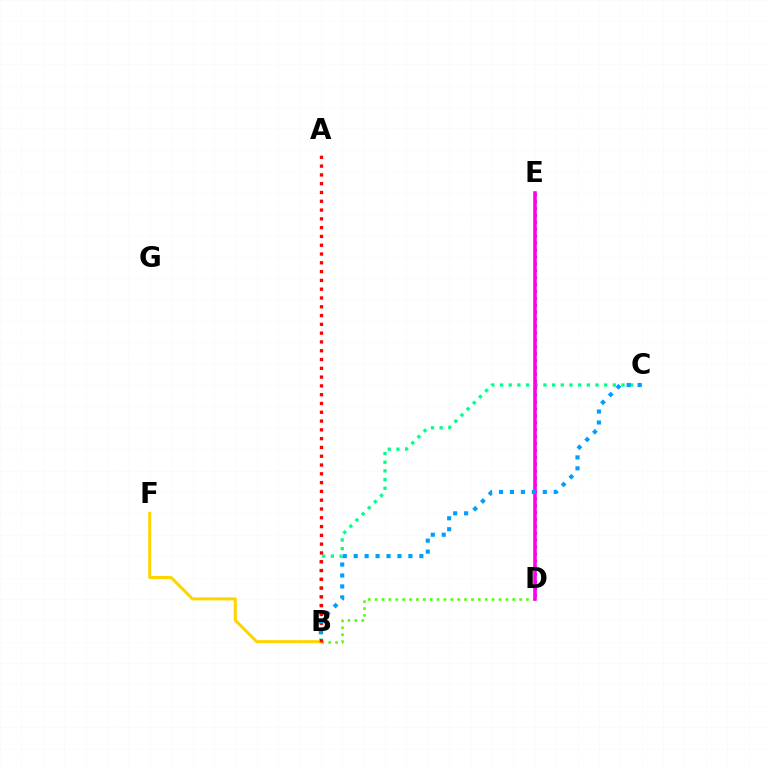{('B', 'C'): [{'color': '#00ff86', 'line_style': 'dotted', 'thickness': 2.36}, {'color': '#009eff', 'line_style': 'dotted', 'thickness': 2.97}], ('B', 'D'): [{'color': '#4fff00', 'line_style': 'dotted', 'thickness': 1.87}], ('B', 'F'): [{'color': '#ffd500', 'line_style': 'solid', 'thickness': 2.18}], ('D', 'E'): [{'color': '#3700ff', 'line_style': 'dotted', 'thickness': 1.88}, {'color': '#ff00ed', 'line_style': 'solid', 'thickness': 2.57}], ('A', 'B'): [{'color': '#ff0000', 'line_style': 'dotted', 'thickness': 2.39}]}